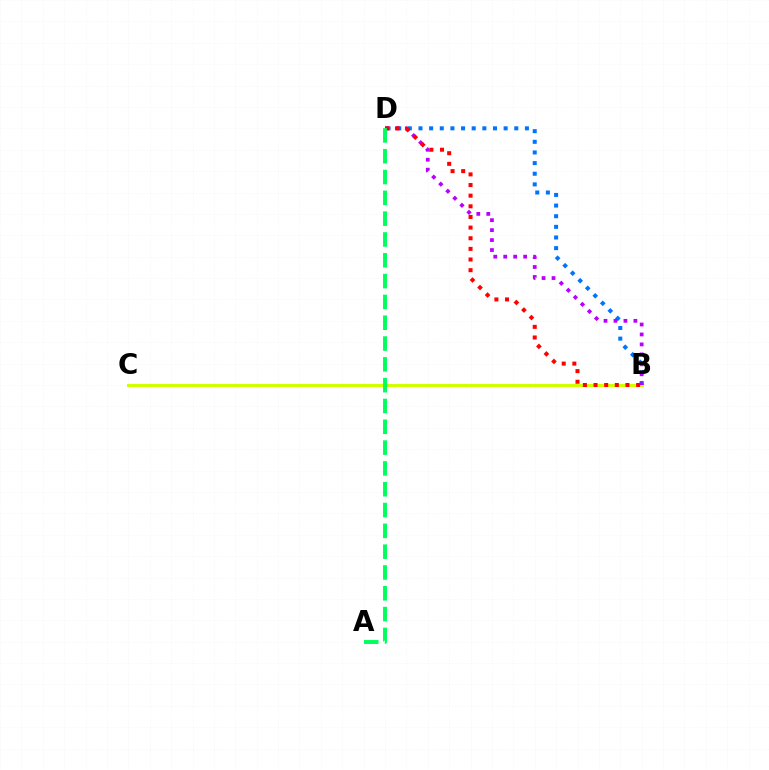{('B', 'C'): [{'color': '#d1ff00', 'line_style': 'solid', 'thickness': 2.24}], ('B', 'D'): [{'color': '#0074ff', 'line_style': 'dotted', 'thickness': 2.89}, {'color': '#b900ff', 'line_style': 'dotted', 'thickness': 2.71}, {'color': '#ff0000', 'line_style': 'dotted', 'thickness': 2.89}], ('A', 'D'): [{'color': '#00ff5c', 'line_style': 'dashed', 'thickness': 2.83}]}